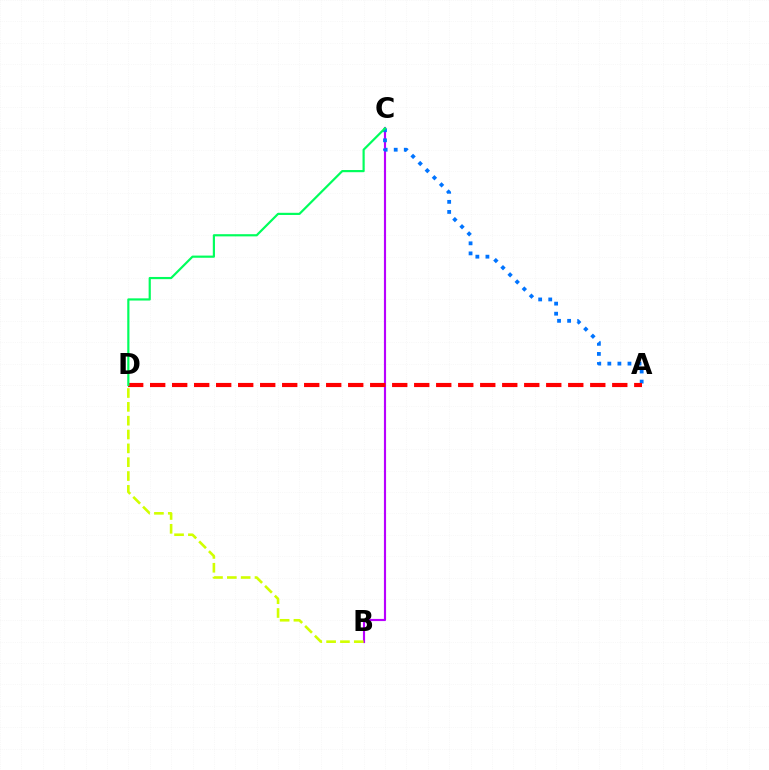{('B', 'C'): [{'color': '#b900ff', 'line_style': 'solid', 'thickness': 1.55}], ('A', 'C'): [{'color': '#0074ff', 'line_style': 'dotted', 'thickness': 2.74}], ('B', 'D'): [{'color': '#d1ff00', 'line_style': 'dashed', 'thickness': 1.88}], ('A', 'D'): [{'color': '#ff0000', 'line_style': 'dashed', 'thickness': 2.99}], ('C', 'D'): [{'color': '#00ff5c', 'line_style': 'solid', 'thickness': 1.57}]}